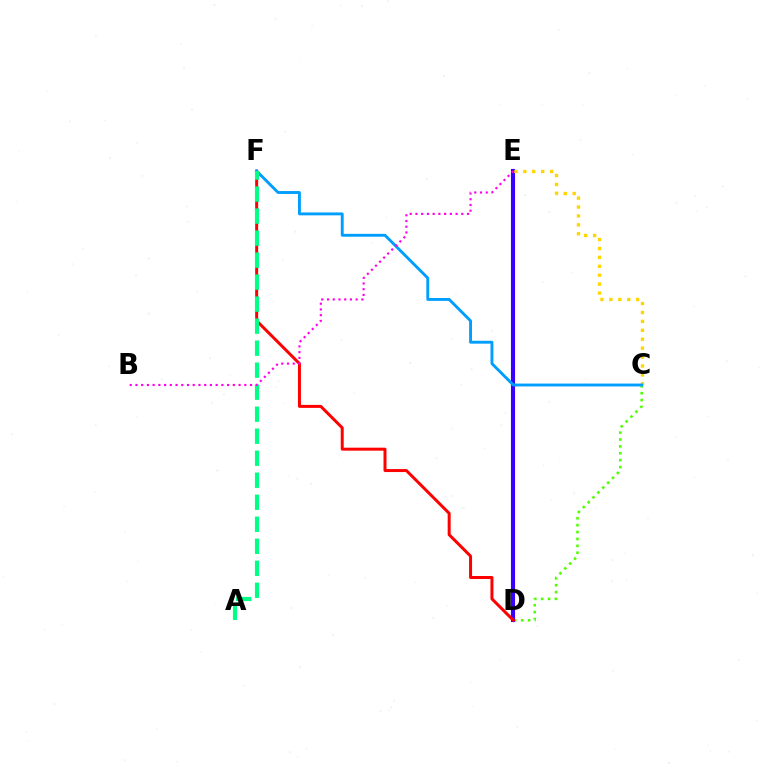{('C', 'D'): [{'color': '#4fff00', 'line_style': 'dotted', 'thickness': 1.87}], ('D', 'E'): [{'color': '#3700ff', 'line_style': 'solid', 'thickness': 2.96}], ('D', 'F'): [{'color': '#ff0000', 'line_style': 'solid', 'thickness': 2.15}], ('C', 'E'): [{'color': '#ffd500', 'line_style': 'dotted', 'thickness': 2.42}], ('C', 'F'): [{'color': '#009eff', 'line_style': 'solid', 'thickness': 2.08}], ('A', 'F'): [{'color': '#00ff86', 'line_style': 'dashed', 'thickness': 2.99}], ('B', 'E'): [{'color': '#ff00ed', 'line_style': 'dotted', 'thickness': 1.56}]}